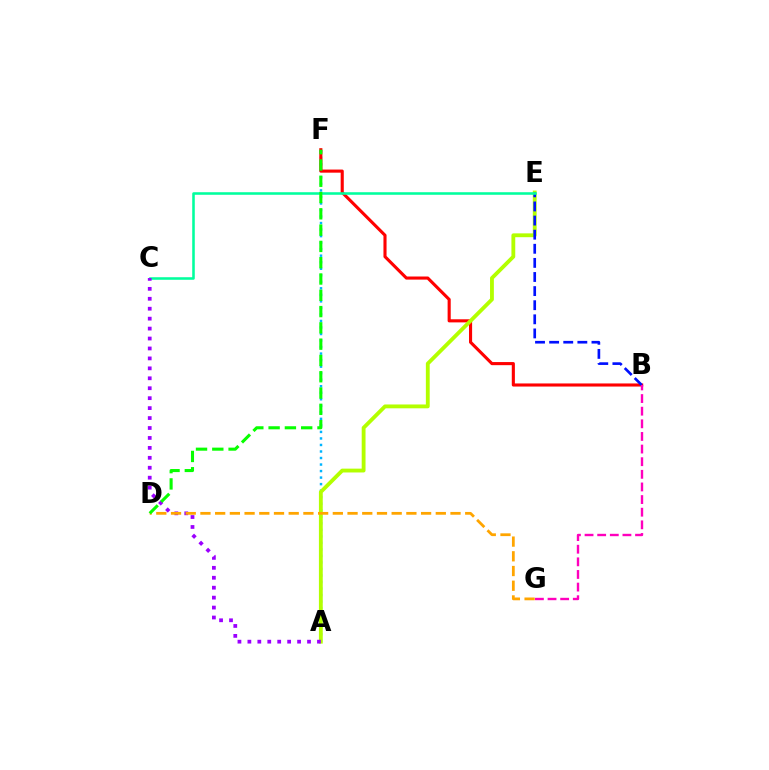{('A', 'F'): [{'color': '#00b5ff', 'line_style': 'dotted', 'thickness': 1.77}], ('B', 'F'): [{'color': '#ff0000', 'line_style': 'solid', 'thickness': 2.23}], ('A', 'E'): [{'color': '#b3ff00', 'line_style': 'solid', 'thickness': 2.76}], ('B', 'E'): [{'color': '#0010ff', 'line_style': 'dashed', 'thickness': 1.92}], ('C', 'E'): [{'color': '#00ff9d', 'line_style': 'solid', 'thickness': 1.84}], ('A', 'C'): [{'color': '#9b00ff', 'line_style': 'dotted', 'thickness': 2.7}], ('D', 'G'): [{'color': '#ffa500', 'line_style': 'dashed', 'thickness': 2.0}], ('B', 'G'): [{'color': '#ff00bd', 'line_style': 'dashed', 'thickness': 1.72}], ('D', 'F'): [{'color': '#08ff00', 'line_style': 'dashed', 'thickness': 2.21}]}